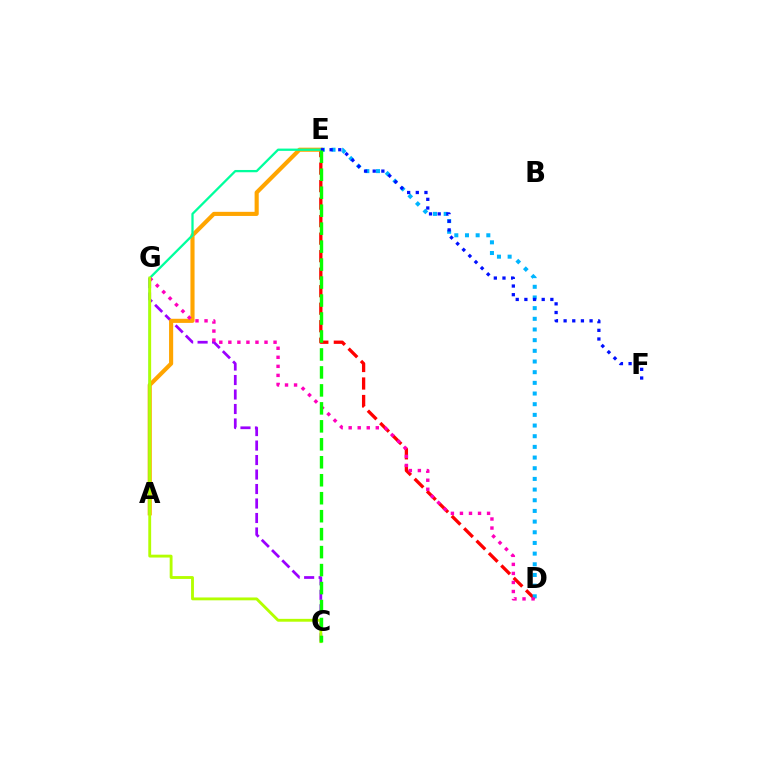{('D', 'E'): [{'color': '#ff0000', 'line_style': 'dashed', 'thickness': 2.38}, {'color': '#00b5ff', 'line_style': 'dotted', 'thickness': 2.9}], ('C', 'G'): [{'color': '#9b00ff', 'line_style': 'dashed', 'thickness': 1.97}, {'color': '#b3ff00', 'line_style': 'solid', 'thickness': 2.06}], ('A', 'E'): [{'color': '#ffa500', 'line_style': 'solid', 'thickness': 2.97}, {'color': '#00ff9d', 'line_style': 'solid', 'thickness': 1.64}], ('E', 'F'): [{'color': '#0010ff', 'line_style': 'dotted', 'thickness': 2.35}], ('D', 'G'): [{'color': '#ff00bd', 'line_style': 'dotted', 'thickness': 2.46}], ('C', 'E'): [{'color': '#08ff00', 'line_style': 'dashed', 'thickness': 2.44}]}